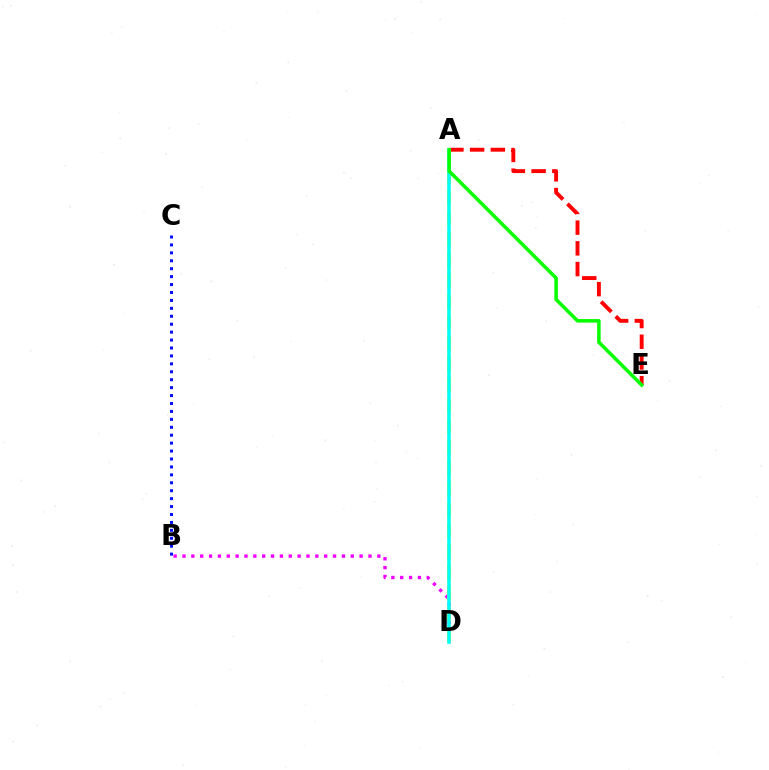{('B', 'D'): [{'color': '#ee00ff', 'line_style': 'dotted', 'thickness': 2.41}], ('A', 'D'): [{'color': '#fcf500', 'line_style': 'dashed', 'thickness': 2.83}, {'color': '#00fff6', 'line_style': 'solid', 'thickness': 2.56}], ('A', 'E'): [{'color': '#ff0000', 'line_style': 'dashed', 'thickness': 2.81}, {'color': '#08ff00', 'line_style': 'solid', 'thickness': 2.55}], ('B', 'C'): [{'color': '#0010ff', 'line_style': 'dotted', 'thickness': 2.15}]}